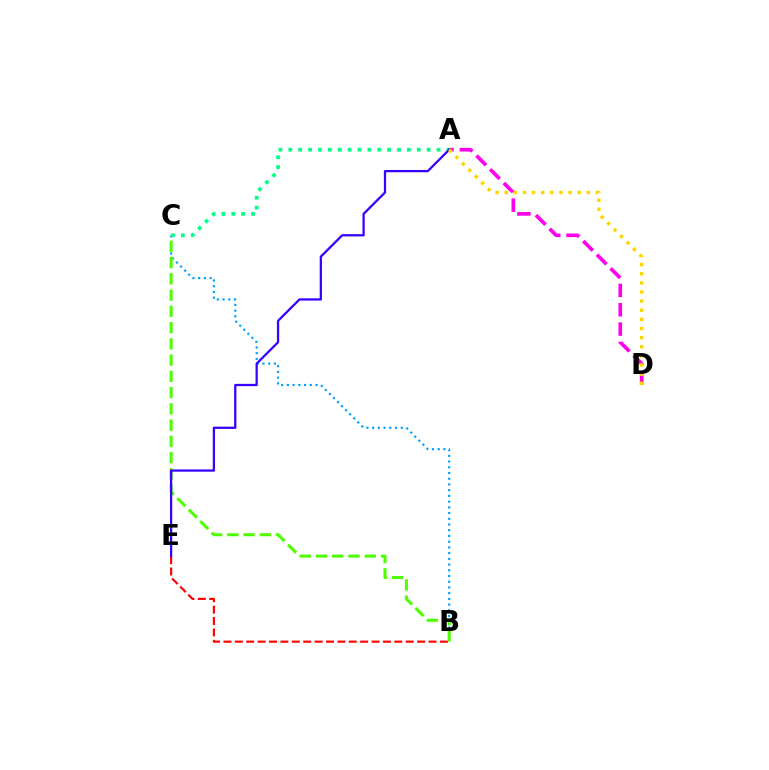{('B', 'C'): [{'color': '#009eff', 'line_style': 'dotted', 'thickness': 1.55}, {'color': '#4fff00', 'line_style': 'dashed', 'thickness': 2.21}], ('B', 'E'): [{'color': '#ff0000', 'line_style': 'dashed', 'thickness': 1.55}], ('A', 'D'): [{'color': '#ff00ed', 'line_style': 'dashed', 'thickness': 2.63}, {'color': '#ffd500', 'line_style': 'dotted', 'thickness': 2.48}], ('A', 'C'): [{'color': '#00ff86', 'line_style': 'dotted', 'thickness': 2.68}], ('A', 'E'): [{'color': '#3700ff', 'line_style': 'solid', 'thickness': 1.63}]}